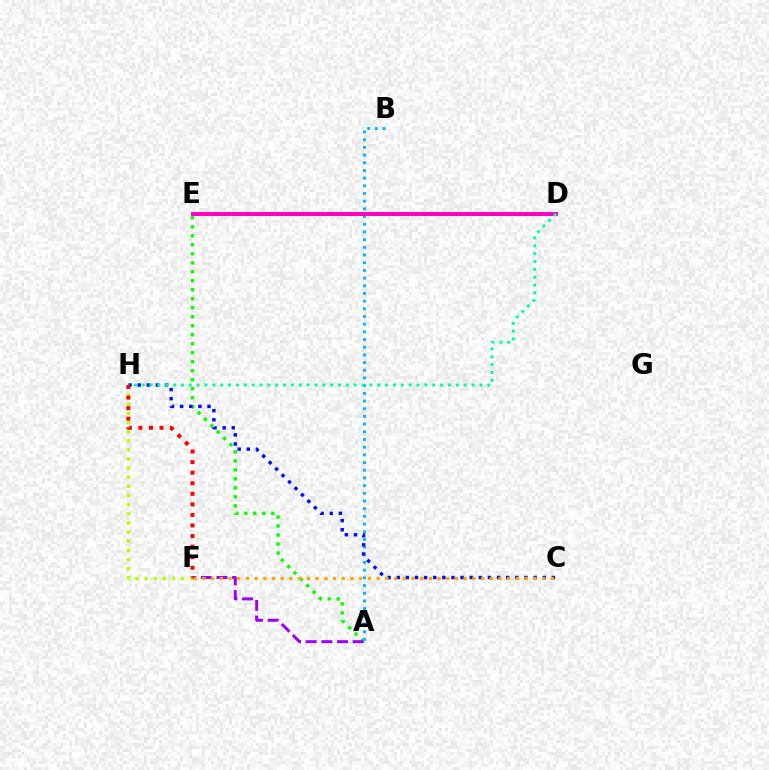{('A', 'E'): [{'color': '#08ff00', 'line_style': 'dotted', 'thickness': 2.44}], ('F', 'H'): [{'color': '#b3ff00', 'line_style': 'dotted', 'thickness': 2.48}, {'color': '#ff0000', 'line_style': 'dotted', 'thickness': 2.87}], ('A', 'F'): [{'color': '#9b00ff', 'line_style': 'dashed', 'thickness': 2.13}], ('A', 'B'): [{'color': '#00b5ff', 'line_style': 'dotted', 'thickness': 2.09}], ('D', 'E'): [{'color': '#ff00bd', 'line_style': 'solid', 'thickness': 2.85}], ('C', 'H'): [{'color': '#0010ff', 'line_style': 'dotted', 'thickness': 2.48}], ('D', 'H'): [{'color': '#00ff9d', 'line_style': 'dotted', 'thickness': 2.13}], ('C', 'F'): [{'color': '#ffa500', 'line_style': 'dotted', 'thickness': 2.37}]}